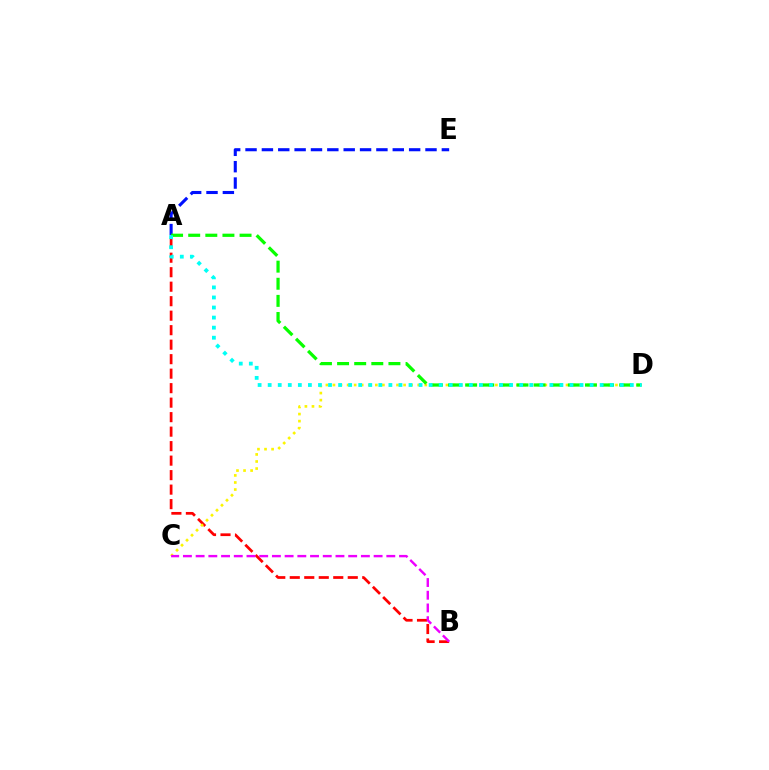{('A', 'E'): [{'color': '#0010ff', 'line_style': 'dashed', 'thickness': 2.22}], ('A', 'B'): [{'color': '#ff0000', 'line_style': 'dashed', 'thickness': 1.97}], ('C', 'D'): [{'color': '#fcf500', 'line_style': 'dotted', 'thickness': 1.92}], ('A', 'D'): [{'color': '#08ff00', 'line_style': 'dashed', 'thickness': 2.33}, {'color': '#00fff6', 'line_style': 'dotted', 'thickness': 2.73}], ('B', 'C'): [{'color': '#ee00ff', 'line_style': 'dashed', 'thickness': 1.73}]}